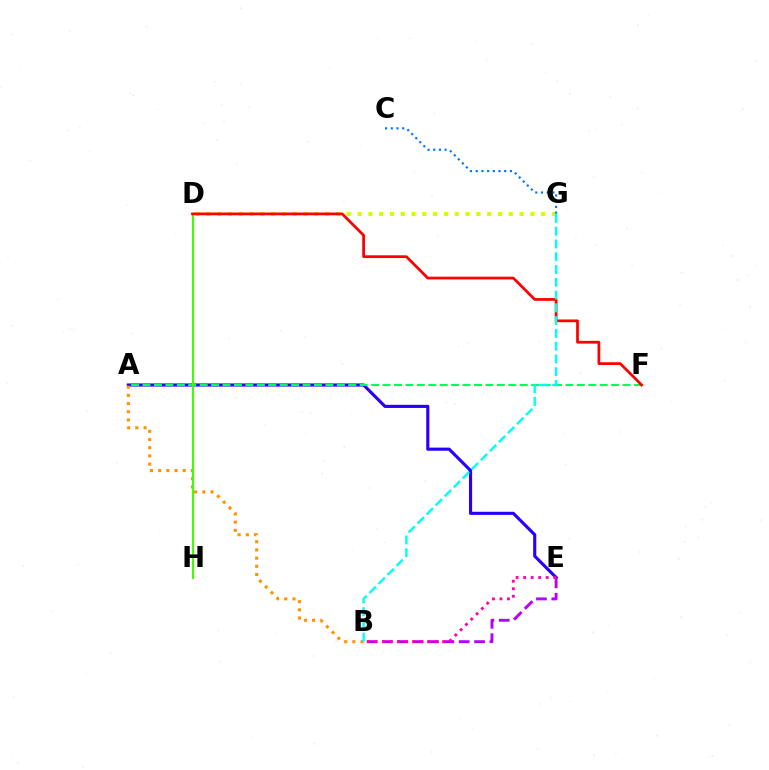{('A', 'E'): [{'color': '#2500ff', 'line_style': 'solid', 'thickness': 2.24}], ('A', 'F'): [{'color': '#00ff5c', 'line_style': 'dashed', 'thickness': 1.55}], ('D', 'G'): [{'color': '#d1ff00', 'line_style': 'dotted', 'thickness': 2.93}], ('A', 'B'): [{'color': '#ff9400', 'line_style': 'dotted', 'thickness': 2.23}], ('B', 'E'): [{'color': '#b900ff', 'line_style': 'dashed', 'thickness': 2.09}, {'color': '#ff00ac', 'line_style': 'dotted', 'thickness': 2.04}], ('D', 'H'): [{'color': '#3dff00', 'line_style': 'solid', 'thickness': 1.52}], ('C', 'G'): [{'color': '#0074ff', 'line_style': 'dotted', 'thickness': 1.55}], ('D', 'F'): [{'color': '#ff0000', 'line_style': 'solid', 'thickness': 1.98}], ('B', 'G'): [{'color': '#00fff6', 'line_style': 'dashed', 'thickness': 1.74}]}